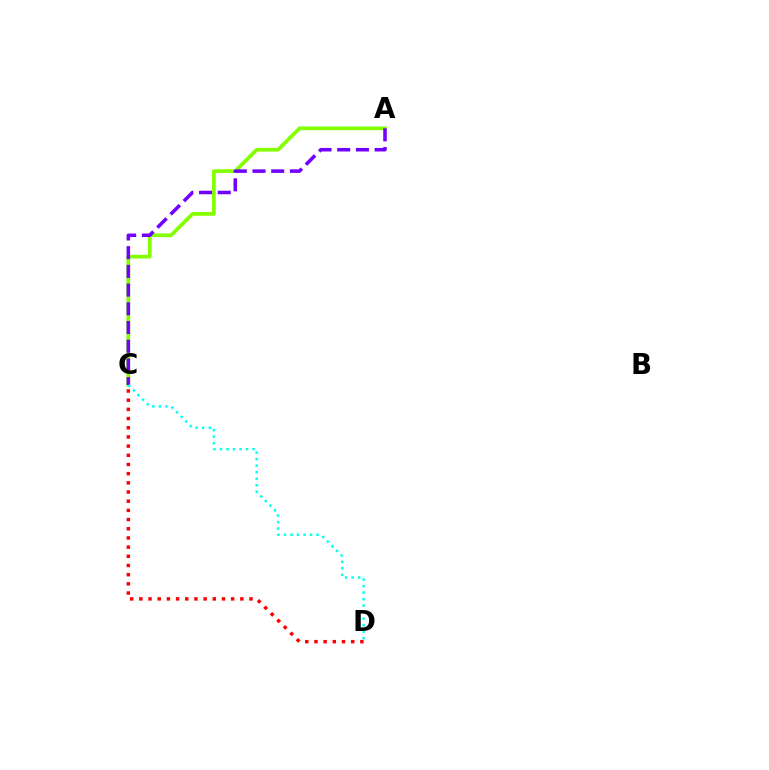{('A', 'C'): [{'color': '#84ff00', 'line_style': 'solid', 'thickness': 2.68}, {'color': '#7200ff', 'line_style': 'dashed', 'thickness': 2.54}], ('C', 'D'): [{'color': '#00fff6', 'line_style': 'dotted', 'thickness': 1.77}, {'color': '#ff0000', 'line_style': 'dotted', 'thickness': 2.49}]}